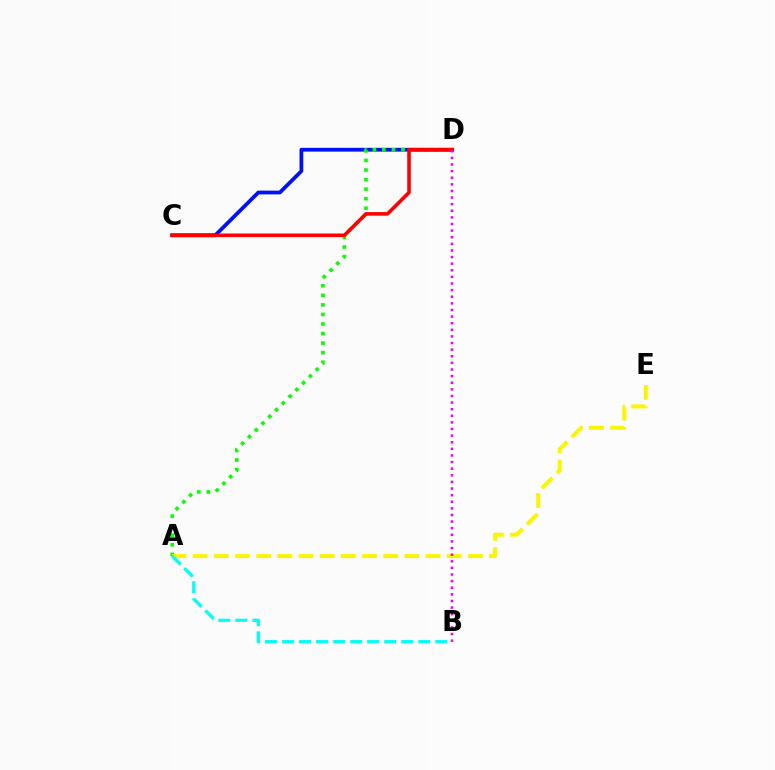{('C', 'D'): [{'color': '#0010ff', 'line_style': 'solid', 'thickness': 2.71}, {'color': '#ff0000', 'line_style': 'solid', 'thickness': 2.58}], ('A', 'D'): [{'color': '#08ff00', 'line_style': 'dotted', 'thickness': 2.59}], ('A', 'E'): [{'color': '#fcf500', 'line_style': 'dashed', 'thickness': 2.88}], ('B', 'D'): [{'color': '#ee00ff', 'line_style': 'dotted', 'thickness': 1.8}], ('A', 'B'): [{'color': '#00fff6', 'line_style': 'dashed', 'thickness': 2.31}]}